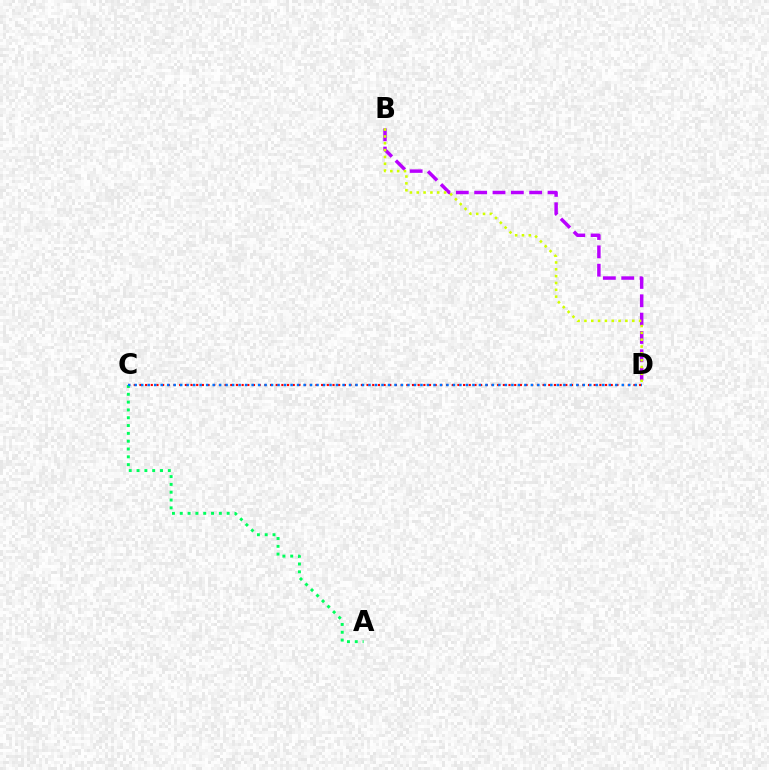{('C', 'D'): [{'color': '#ff0000', 'line_style': 'dotted', 'thickness': 1.54}, {'color': '#0074ff', 'line_style': 'dotted', 'thickness': 1.76}], ('B', 'D'): [{'color': '#b900ff', 'line_style': 'dashed', 'thickness': 2.49}, {'color': '#d1ff00', 'line_style': 'dotted', 'thickness': 1.86}], ('A', 'C'): [{'color': '#00ff5c', 'line_style': 'dotted', 'thickness': 2.12}]}